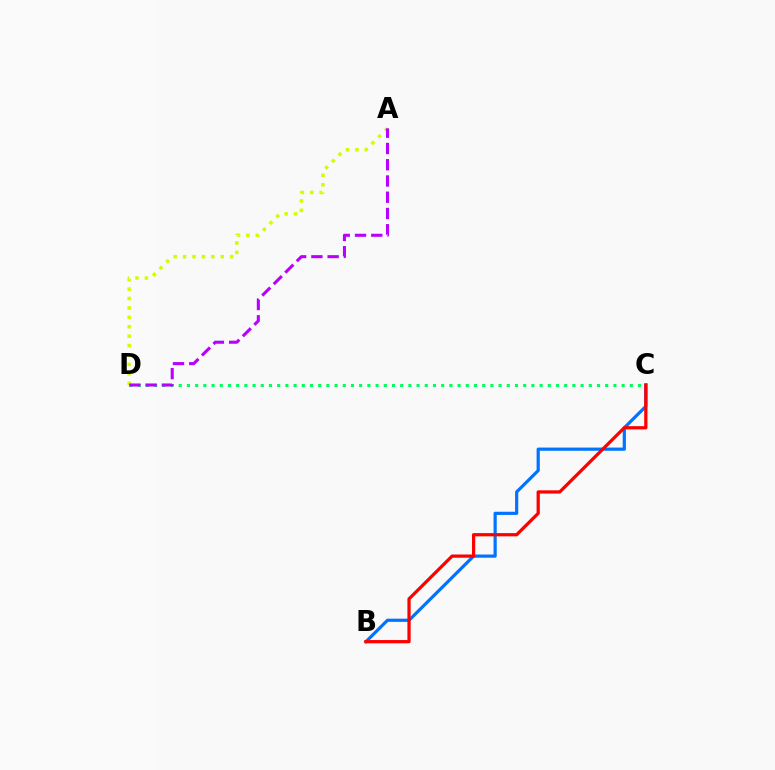{('A', 'D'): [{'color': '#d1ff00', 'line_style': 'dotted', 'thickness': 2.56}, {'color': '#b900ff', 'line_style': 'dashed', 'thickness': 2.21}], ('B', 'C'): [{'color': '#0074ff', 'line_style': 'solid', 'thickness': 2.3}, {'color': '#ff0000', 'line_style': 'solid', 'thickness': 2.33}], ('C', 'D'): [{'color': '#00ff5c', 'line_style': 'dotted', 'thickness': 2.23}]}